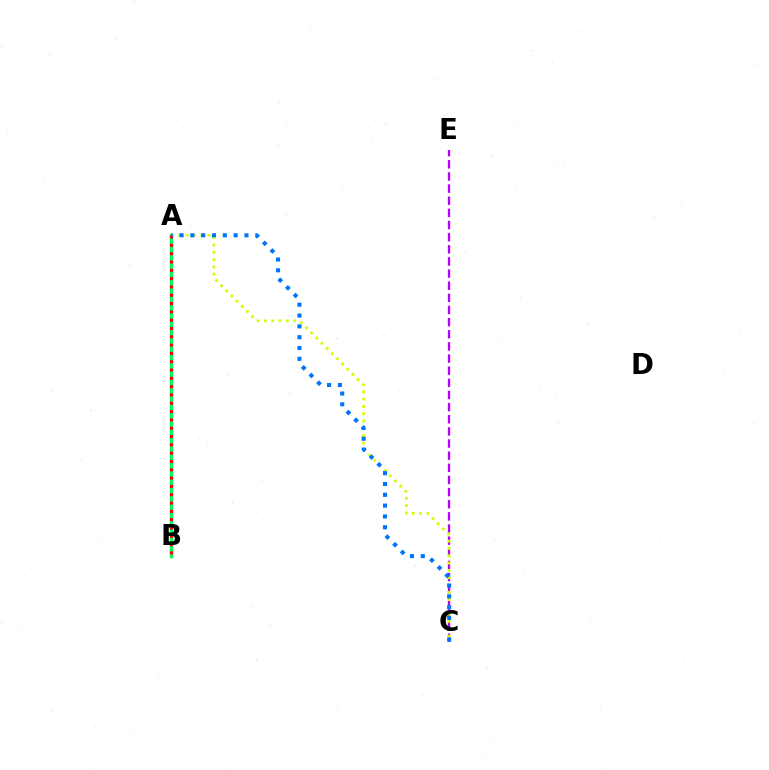{('C', 'E'): [{'color': '#b900ff', 'line_style': 'dashed', 'thickness': 1.65}], ('A', 'B'): [{'color': '#00ff5c', 'line_style': 'solid', 'thickness': 2.48}, {'color': '#ff0000', 'line_style': 'dotted', 'thickness': 2.26}], ('A', 'C'): [{'color': '#d1ff00', 'line_style': 'dotted', 'thickness': 1.99}, {'color': '#0074ff', 'line_style': 'dotted', 'thickness': 2.94}]}